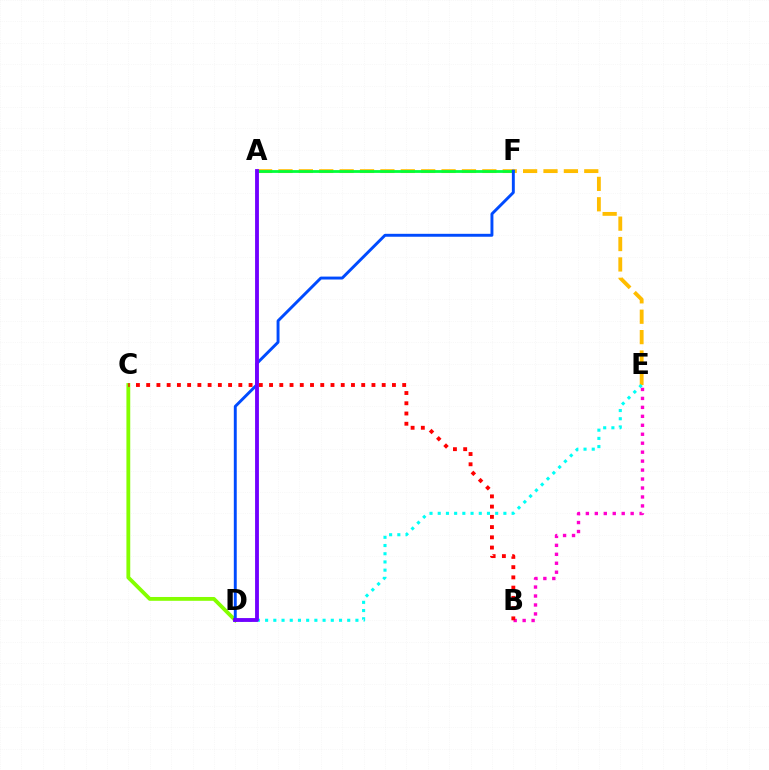{('B', 'E'): [{'color': '#ff00cf', 'line_style': 'dotted', 'thickness': 2.43}], ('C', 'D'): [{'color': '#84ff00', 'line_style': 'solid', 'thickness': 2.75}], ('B', 'C'): [{'color': '#ff0000', 'line_style': 'dotted', 'thickness': 2.78}], ('A', 'E'): [{'color': '#ffbd00', 'line_style': 'dashed', 'thickness': 2.77}], ('D', 'E'): [{'color': '#00fff6', 'line_style': 'dotted', 'thickness': 2.23}], ('A', 'F'): [{'color': '#00ff39', 'line_style': 'solid', 'thickness': 2.0}], ('D', 'F'): [{'color': '#004bff', 'line_style': 'solid', 'thickness': 2.1}], ('A', 'D'): [{'color': '#7200ff', 'line_style': 'solid', 'thickness': 2.77}]}